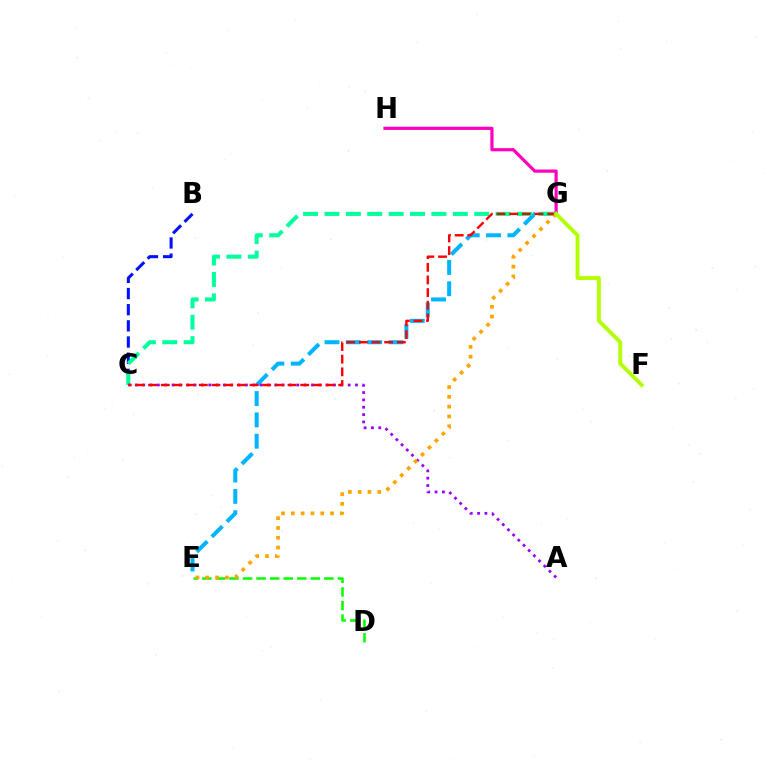{('G', 'H'): [{'color': '#ff00bd', 'line_style': 'solid', 'thickness': 2.3}], ('B', 'C'): [{'color': '#0010ff', 'line_style': 'dashed', 'thickness': 2.2}], ('E', 'G'): [{'color': '#00b5ff', 'line_style': 'dashed', 'thickness': 2.9}, {'color': '#ffa500', 'line_style': 'dotted', 'thickness': 2.66}], ('D', 'E'): [{'color': '#08ff00', 'line_style': 'dashed', 'thickness': 1.84}], ('C', 'G'): [{'color': '#00ff9d', 'line_style': 'dashed', 'thickness': 2.91}, {'color': '#ff0000', 'line_style': 'dashed', 'thickness': 1.72}], ('A', 'C'): [{'color': '#9b00ff', 'line_style': 'dotted', 'thickness': 1.99}], ('F', 'G'): [{'color': '#b3ff00', 'line_style': 'solid', 'thickness': 2.79}]}